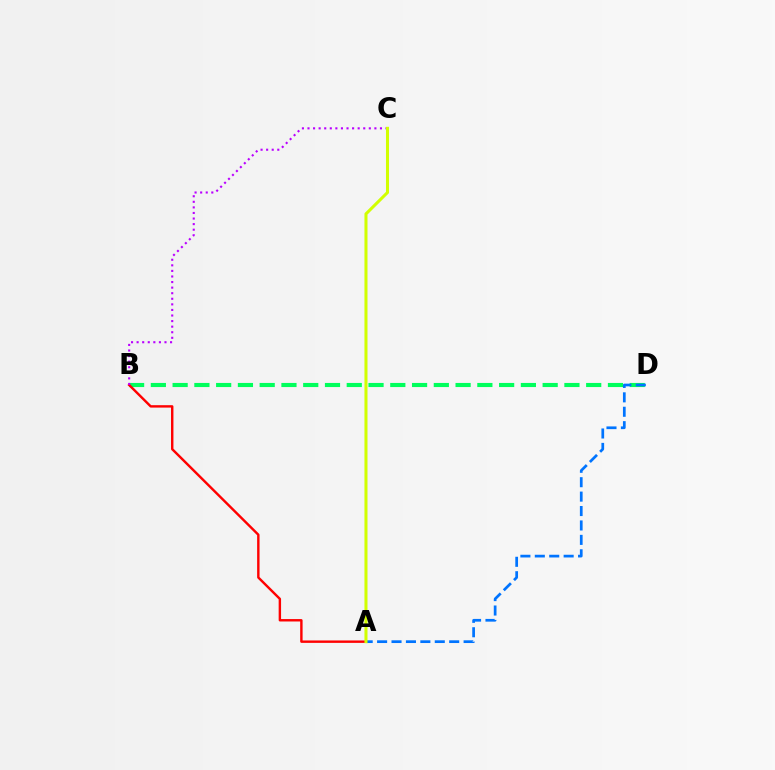{('B', 'D'): [{'color': '#00ff5c', 'line_style': 'dashed', 'thickness': 2.96}], ('A', 'B'): [{'color': '#ff0000', 'line_style': 'solid', 'thickness': 1.74}], ('A', 'D'): [{'color': '#0074ff', 'line_style': 'dashed', 'thickness': 1.96}], ('B', 'C'): [{'color': '#b900ff', 'line_style': 'dotted', 'thickness': 1.51}], ('A', 'C'): [{'color': '#d1ff00', 'line_style': 'solid', 'thickness': 2.19}]}